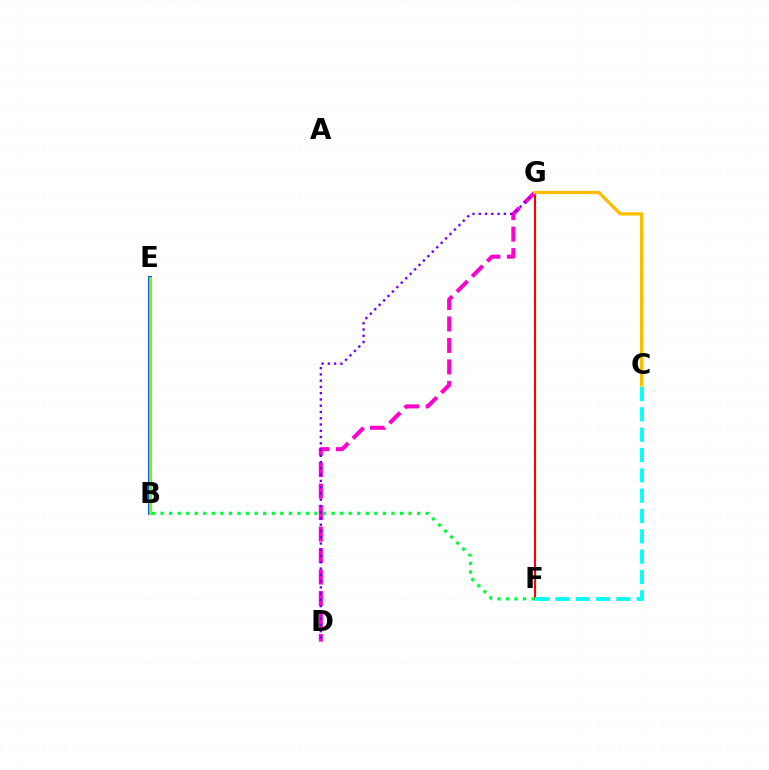{('B', 'E'): [{'color': '#004bff', 'line_style': 'solid', 'thickness': 2.82}, {'color': '#84ff00', 'line_style': 'solid', 'thickness': 1.98}], ('F', 'G'): [{'color': '#ff0000', 'line_style': 'solid', 'thickness': 1.54}], ('B', 'F'): [{'color': '#00ff39', 'line_style': 'dotted', 'thickness': 2.32}], ('D', 'G'): [{'color': '#ff00cf', 'line_style': 'dashed', 'thickness': 2.92}, {'color': '#7200ff', 'line_style': 'dotted', 'thickness': 1.7}], ('C', 'F'): [{'color': '#00fff6', 'line_style': 'dashed', 'thickness': 2.76}], ('C', 'G'): [{'color': '#ffbd00', 'line_style': 'solid', 'thickness': 2.4}]}